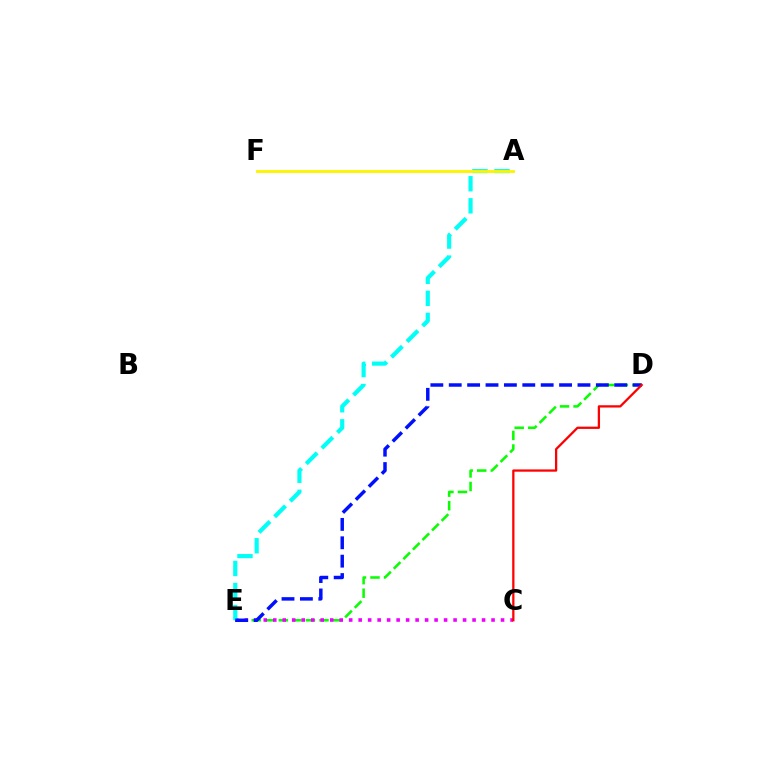{('D', 'E'): [{'color': '#08ff00', 'line_style': 'dashed', 'thickness': 1.84}, {'color': '#0010ff', 'line_style': 'dashed', 'thickness': 2.5}], ('C', 'E'): [{'color': '#ee00ff', 'line_style': 'dotted', 'thickness': 2.58}], ('A', 'E'): [{'color': '#00fff6', 'line_style': 'dashed', 'thickness': 3.0}], ('A', 'F'): [{'color': '#fcf500', 'line_style': 'solid', 'thickness': 2.05}], ('C', 'D'): [{'color': '#ff0000', 'line_style': 'solid', 'thickness': 1.64}]}